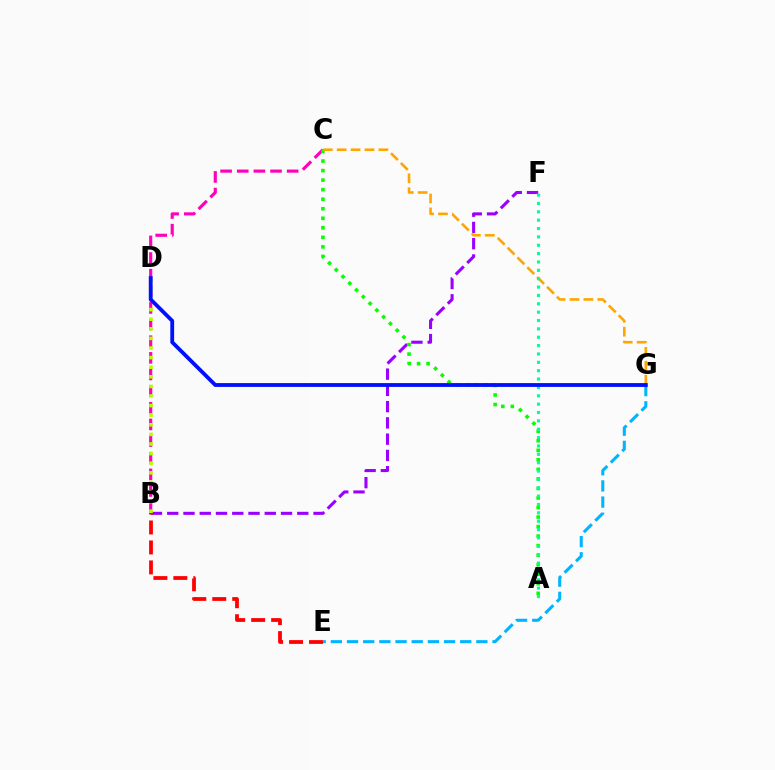{('B', 'F'): [{'color': '#9b00ff', 'line_style': 'dashed', 'thickness': 2.21}], ('B', 'C'): [{'color': '#ff00bd', 'line_style': 'dashed', 'thickness': 2.26}], ('B', 'E'): [{'color': '#ff0000', 'line_style': 'dashed', 'thickness': 2.71}], ('A', 'C'): [{'color': '#08ff00', 'line_style': 'dotted', 'thickness': 2.59}], ('E', 'G'): [{'color': '#00b5ff', 'line_style': 'dashed', 'thickness': 2.2}], ('B', 'D'): [{'color': '#b3ff00', 'line_style': 'dotted', 'thickness': 2.61}], ('C', 'G'): [{'color': '#ffa500', 'line_style': 'dashed', 'thickness': 1.89}], ('A', 'F'): [{'color': '#00ff9d', 'line_style': 'dotted', 'thickness': 2.27}], ('D', 'G'): [{'color': '#0010ff', 'line_style': 'solid', 'thickness': 2.75}]}